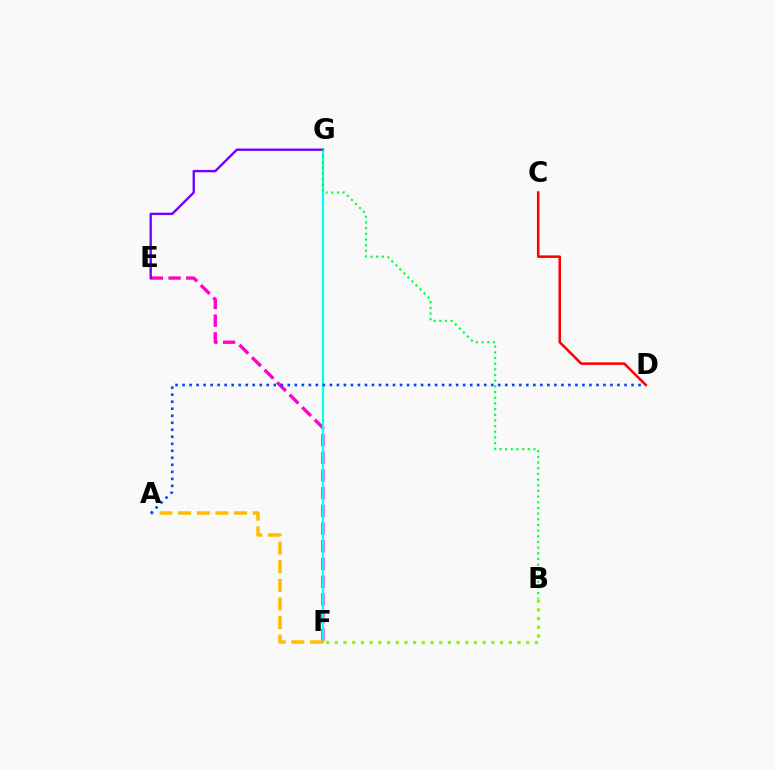{('C', 'D'): [{'color': '#ff0000', 'line_style': 'solid', 'thickness': 1.82}], ('B', 'F'): [{'color': '#84ff00', 'line_style': 'dotted', 'thickness': 2.36}], ('E', 'F'): [{'color': '#ff00cf', 'line_style': 'dashed', 'thickness': 2.4}], ('F', 'G'): [{'color': '#00fff6', 'line_style': 'solid', 'thickness': 1.59}], ('A', 'F'): [{'color': '#ffbd00', 'line_style': 'dashed', 'thickness': 2.53}], ('A', 'D'): [{'color': '#004bff', 'line_style': 'dotted', 'thickness': 1.91}], ('E', 'G'): [{'color': '#7200ff', 'line_style': 'solid', 'thickness': 1.71}], ('B', 'G'): [{'color': '#00ff39', 'line_style': 'dotted', 'thickness': 1.54}]}